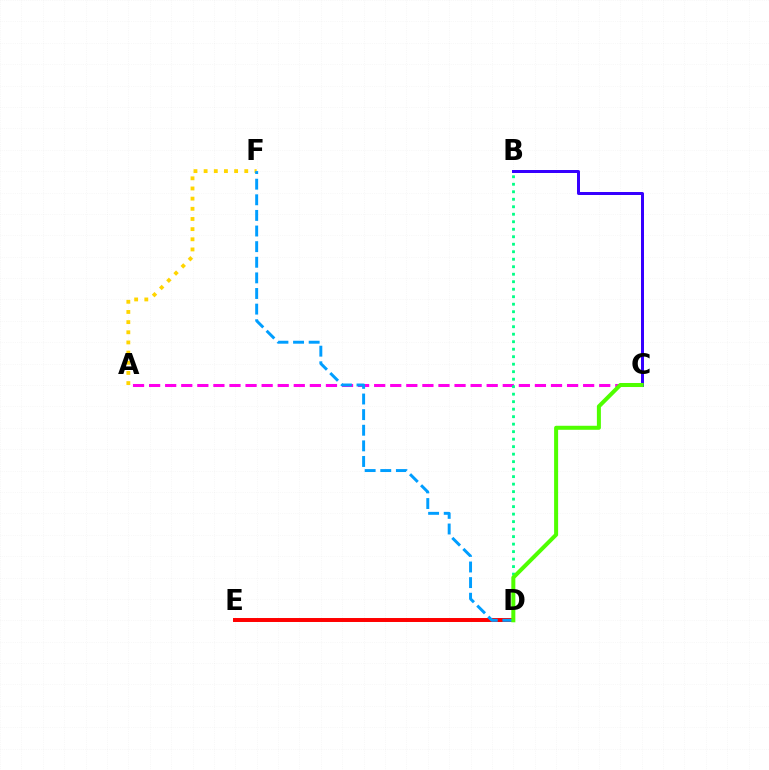{('A', 'F'): [{'color': '#ffd500', 'line_style': 'dotted', 'thickness': 2.76}], ('D', 'E'): [{'color': '#ff0000', 'line_style': 'solid', 'thickness': 2.85}], ('A', 'C'): [{'color': '#ff00ed', 'line_style': 'dashed', 'thickness': 2.18}], ('D', 'F'): [{'color': '#009eff', 'line_style': 'dashed', 'thickness': 2.12}], ('B', 'C'): [{'color': '#3700ff', 'line_style': 'solid', 'thickness': 2.16}], ('B', 'D'): [{'color': '#00ff86', 'line_style': 'dotted', 'thickness': 2.04}], ('C', 'D'): [{'color': '#4fff00', 'line_style': 'solid', 'thickness': 2.89}]}